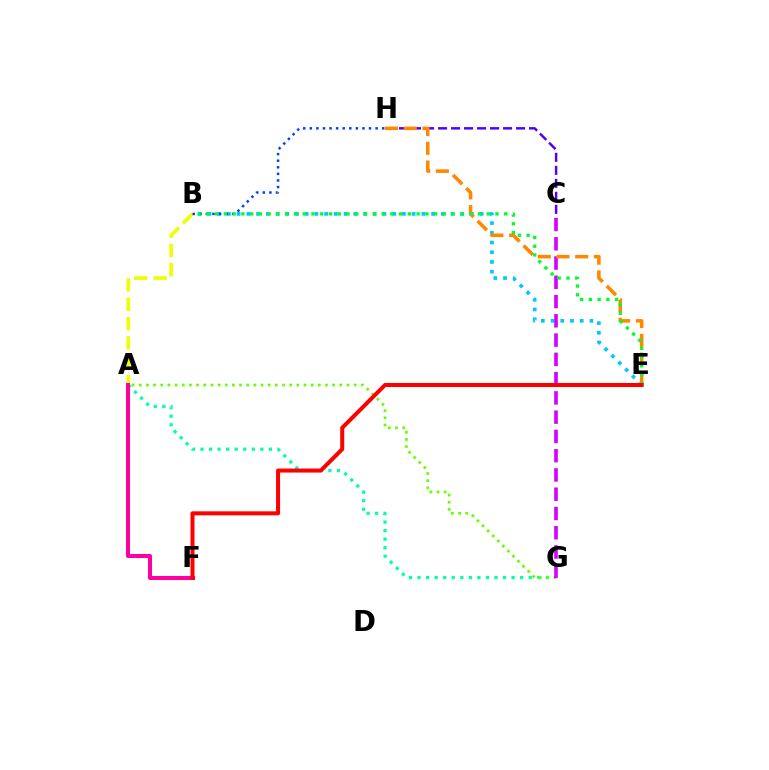{('C', 'H'): [{'color': '#4f00ff', 'line_style': 'dashed', 'thickness': 1.77}], ('A', 'B'): [{'color': '#eeff00', 'line_style': 'dashed', 'thickness': 2.63}], ('B', 'E'): [{'color': '#00c7ff', 'line_style': 'dotted', 'thickness': 2.64}, {'color': '#00ff27', 'line_style': 'dotted', 'thickness': 2.38}], ('A', 'G'): [{'color': '#00ffaf', 'line_style': 'dotted', 'thickness': 2.32}, {'color': '#66ff00', 'line_style': 'dotted', 'thickness': 1.95}], ('A', 'F'): [{'color': '#ff00a0', 'line_style': 'solid', 'thickness': 2.91}], ('C', 'G'): [{'color': '#d600ff', 'line_style': 'dashed', 'thickness': 2.62}], ('B', 'H'): [{'color': '#003fff', 'line_style': 'dotted', 'thickness': 1.79}], ('E', 'H'): [{'color': '#ff8800', 'line_style': 'dashed', 'thickness': 2.54}], ('E', 'F'): [{'color': '#ff0000', 'line_style': 'solid', 'thickness': 2.89}]}